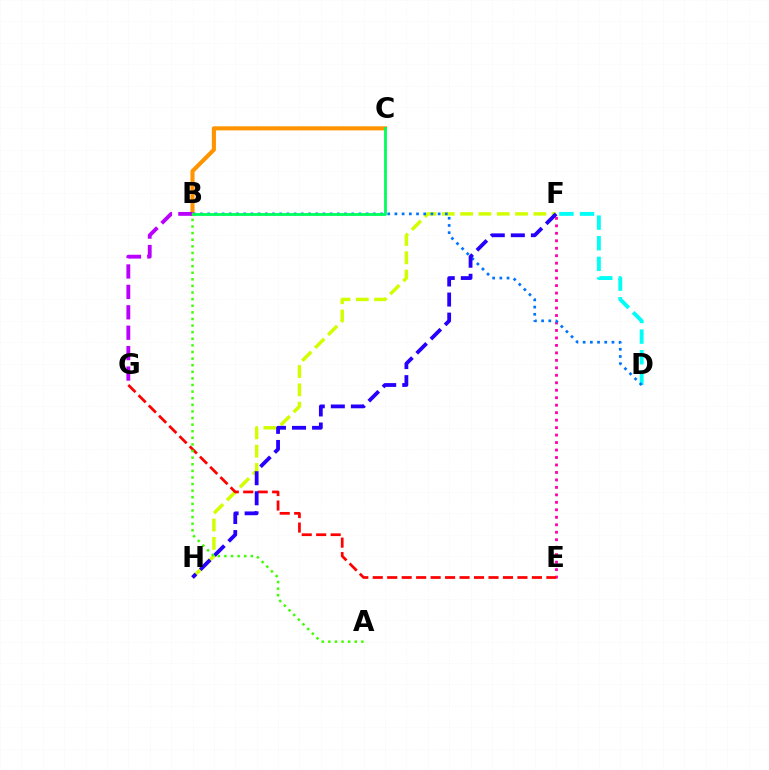{('F', 'H'): [{'color': '#d1ff00', 'line_style': 'dashed', 'thickness': 2.49}, {'color': '#2500ff', 'line_style': 'dashed', 'thickness': 2.73}], ('E', 'F'): [{'color': '#ff00ac', 'line_style': 'dotted', 'thickness': 2.03}], ('B', 'C'): [{'color': '#ff9400', 'line_style': 'solid', 'thickness': 2.95}, {'color': '#00ff5c', 'line_style': 'solid', 'thickness': 2.03}], ('D', 'F'): [{'color': '#00fff6', 'line_style': 'dashed', 'thickness': 2.8}], ('B', 'D'): [{'color': '#0074ff', 'line_style': 'dotted', 'thickness': 1.96}], ('E', 'G'): [{'color': '#ff0000', 'line_style': 'dashed', 'thickness': 1.97}], ('B', 'G'): [{'color': '#b900ff', 'line_style': 'dashed', 'thickness': 2.77}], ('A', 'B'): [{'color': '#3dff00', 'line_style': 'dotted', 'thickness': 1.79}]}